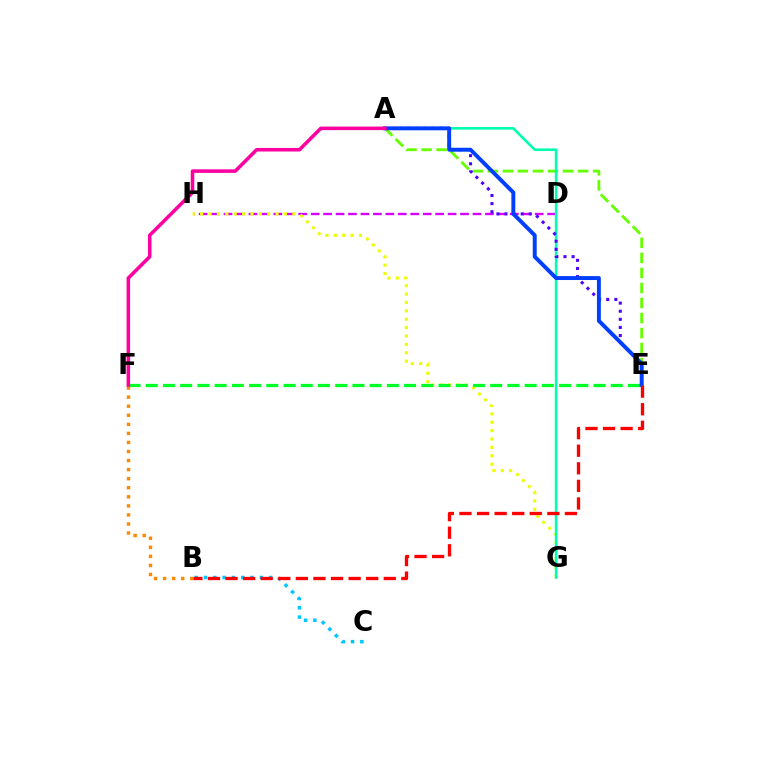{('A', 'E'): [{'color': '#66ff00', 'line_style': 'dashed', 'thickness': 2.04}, {'color': '#4f00ff', 'line_style': 'dotted', 'thickness': 2.2}, {'color': '#003fff', 'line_style': 'solid', 'thickness': 2.83}], ('D', 'H'): [{'color': '#d600ff', 'line_style': 'dashed', 'thickness': 1.69}], ('G', 'H'): [{'color': '#eeff00', 'line_style': 'dotted', 'thickness': 2.28}], ('A', 'G'): [{'color': '#00ffaf', 'line_style': 'solid', 'thickness': 1.88}], ('E', 'F'): [{'color': '#00ff27', 'line_style': 'dashed', 'thickness': 2.34}], ('B', 'F'): [{'color': '#ff8800', 'line_style': 'dotted', 'thickness': 2.46}], ('B', 'C'): [{'color': '#00c7ff', 'line_style': 'dotted', 'thickness': 2.53}], ('A', 'F'): [{'color': '#ff00a0', 'line_style': 'solid', 'thickness': 2.56}], ('B', 'E'): [{'color': '#ff0000', 'line_style': 'dashed', 'thickness': 2.39}]}